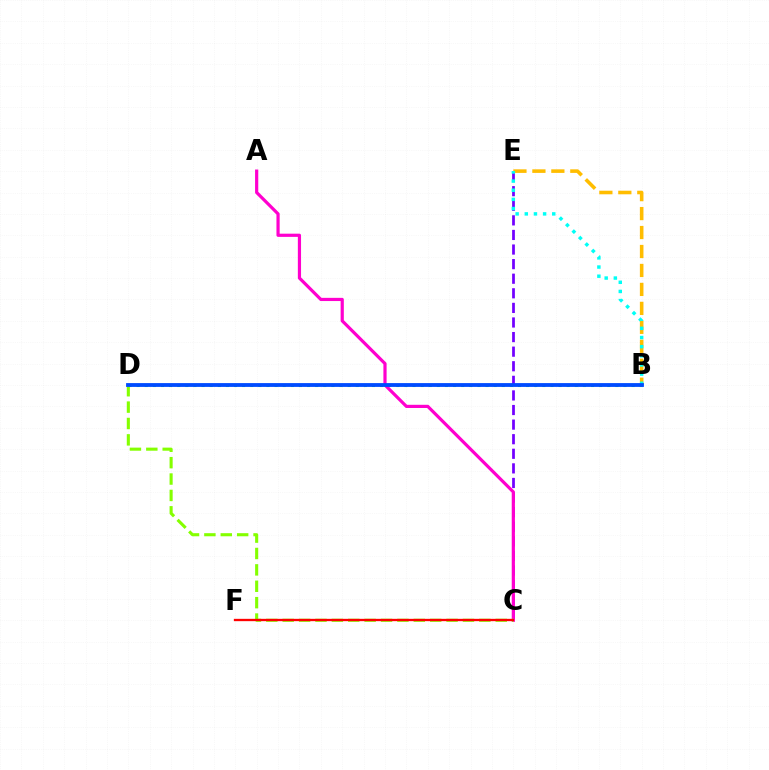{('B', 'D'): [{'color': '#00ff39', 'line_style': 'dotted', 'thickness': 2.2}, {'color': '#004bff', 'line_style': 'solid', 'thickness': 2.75}], ('C', 'E'): [{'color': '#7200ff', 'line_style': 'dashed', 'thickness': 1.98}], ('A', 'C'): [{'color': '#ff00cf', 'line_style': 'solid', 'thickness': 2.3}], ('C', 'D'): [{'color': '#84ff00', 'line_style': 'dashed', 'thickness': 2.23}], ('B', 'E'): [{'color': '#ffbd00', 'line_style': 'dashed', 'thickness': 2.58}, {'color': '#00fff6', 'line_style': 'dotted', 'thickness': 2.49}], ('C', 'F'): [{'color': '#ff0000', 'line_style': 'solid', 'thickness': 1.68}]}